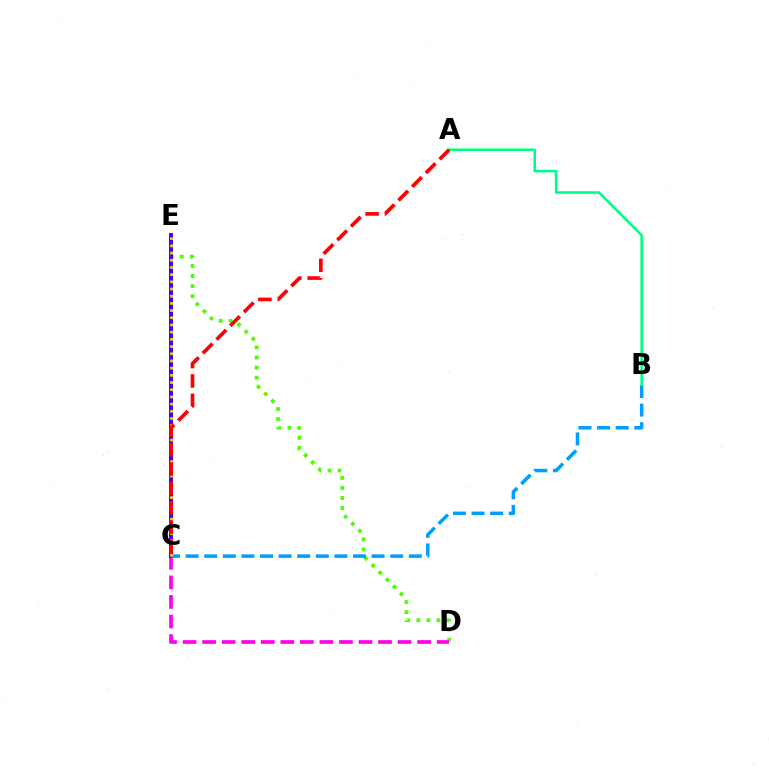{('D', 'E'): [{'color': '#4fff00', 'line_style': 'dotted', 'thickness': 2.73}], ('C', 'D'): [{'color': '#ff00ed', 'line_style': 'dashed', 'thickness': 2.66}], ('C', 'E'): [{'color': '#3700ff', 'line_style': 'solid', 'thickness': 2.83}, {'color': '#ffd500', 'line_style': 'dotted', 'thickness': 1.95}], ('B', 'C'): [{'color': '#009eff', 'line_style': 'dashed', 'thickness': 2.53}], ('A', 'B'): [{'color': '#00ff86', 'line_style': 'solid', 'thickness': 1.85}], ('A', 'C'): [{'color': '#ff0000', 'line_style': 'dashed', 'thickness': 2.63}]}